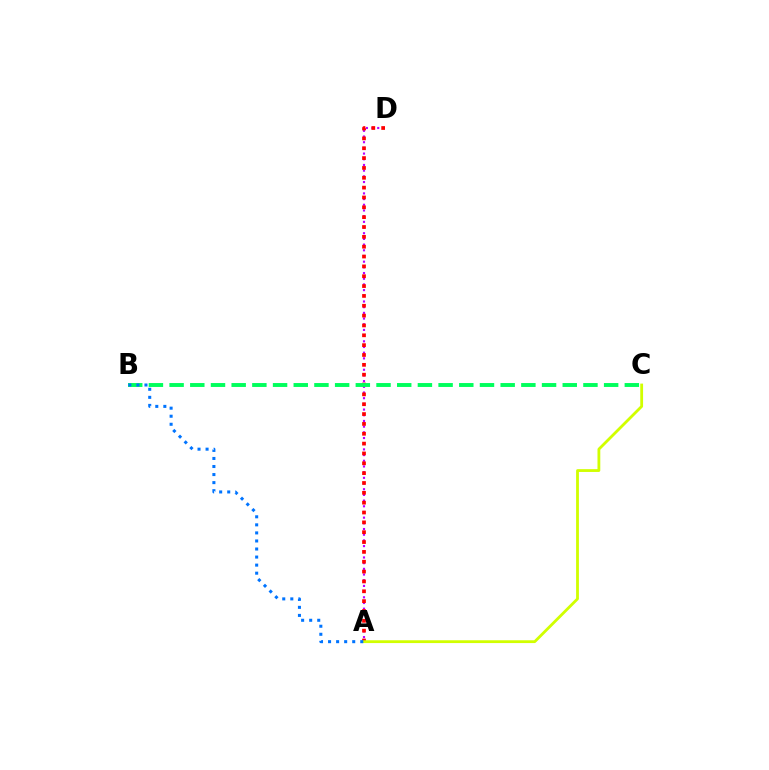{('A', 'D'): [{'color': '#b900ff', 'line_style': 'dotted', 'thickness': 1.55}, {'color': '#ff0000', 'line_style': 'dotted', 'thickness': 2.67}], ('B', 'C'): [{'color': '#00ff5c', 'line_style': 'dashed', 'thickness': 2.81}], ('A', 'C'): [{'color': '#d1ff00', 'line_style': 'solid', 'thickness': 2.02}], ('A', 'B'): [{'color': '#0074ff', 'line_style': 'dotted', 'thickness': 2.19}]}